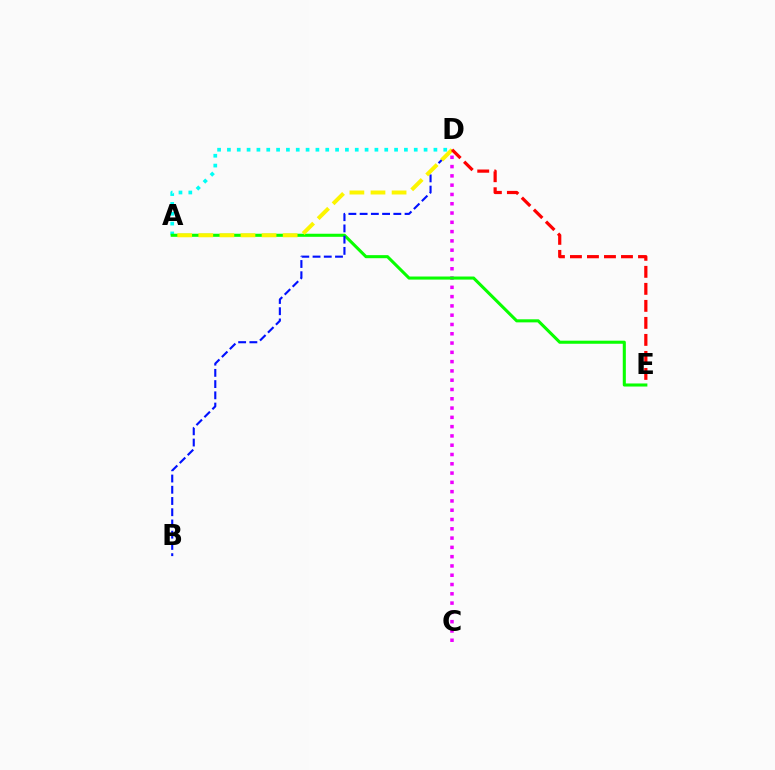{('C', 'D'): [{'color': '#ee00ff', 'line_style': 'dotted', 'thickness': 2.52}], ('A', 'D'): [{'color': '#00fff6', 'line_style': 'dotted', 'thickness': 2.67}, {'color': '#fcf500', 'line_style': 'dashed', 'thickness': 2.87}], ('A', 'E'): [{'color': '#08ff00', 'line_style': 'solid', 'thickness': 2.21}], ('B', 'D'): [{'color': '#0010ff', 'line_style': 'dashed', 'thickness': 1.53}], ('D', 'E'): [{'color': '#ff0000', 'line_style': 'dashed', 'thickness': 2.31}]}